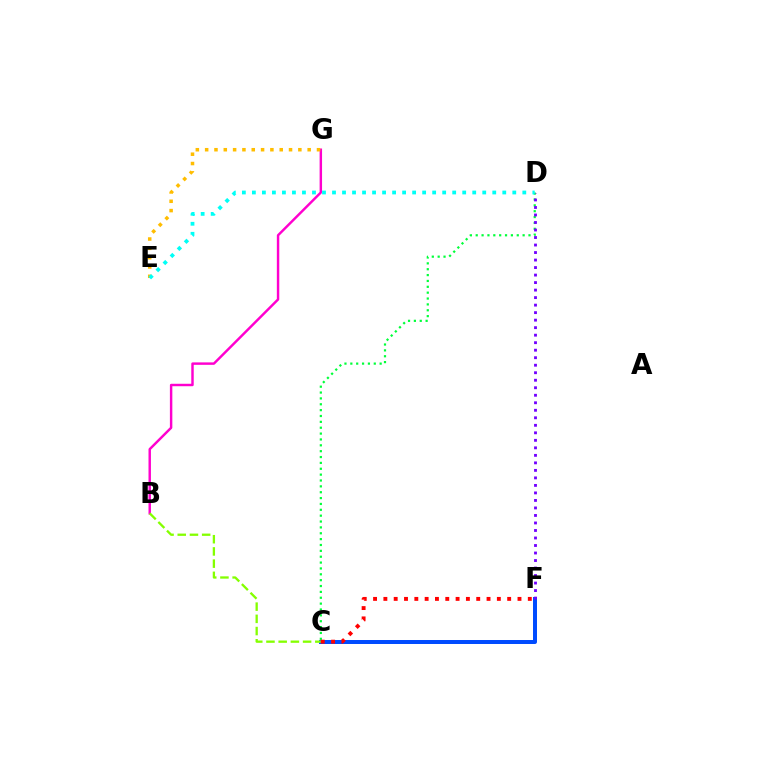{('C', 'F'): [{'color': '#004bff', 'line_style': 'solid', 'thickness': 2.87}, {'color': '#ff0000', 'line_style': 'dotted', 'thickness': 2.8}], ('B', 'G'): [{'color': '#ff00cf', 'line_style': 'solid', 'thickness': 1.76}], ('B', 'C'): [{'color': '#84ff00', 'line_style': 'dashed', 'thickness': 1.66}], ('C', 'D'): [{'color': '#00ff39', 'line_style': 'dotted', 'thickness': 1.59}], ('D', 'F'): [{'color': '#7200ff', 'line_style': 'dotted', 'thickness': 2.04}], ('E', 'G'): [{'color': '#ffbd00', 'line_style': 'dotted', 'thickness': 2.53}], ('D', 'E'): [{'color': '#00fff6', 'line_style': 'dotted', 'thickness': 2.72}]}